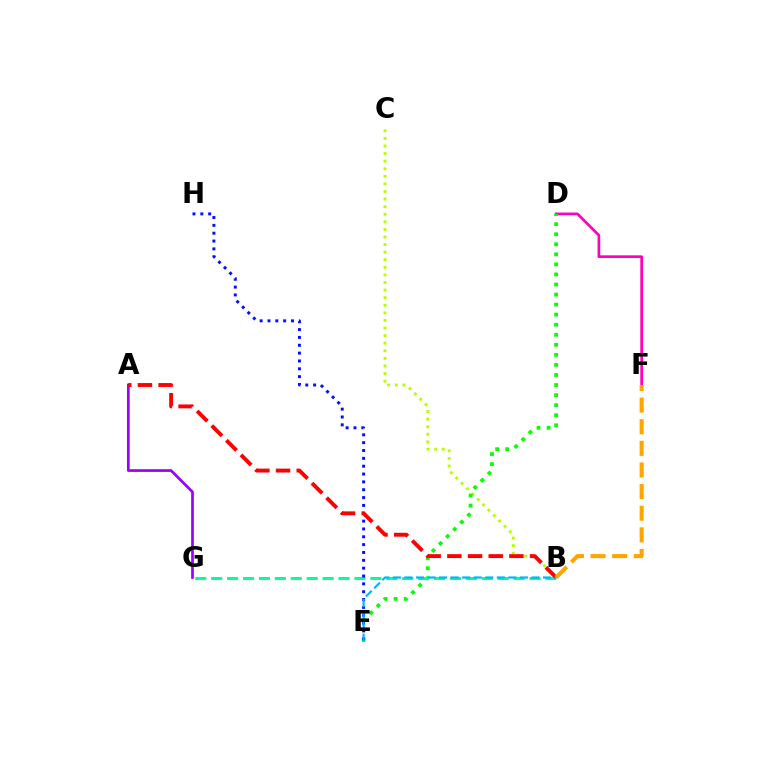{('B', 'C'): [{'color': '#b3ff00', 'line_style': 'dotted', 'thickness': 2.06}], ('D', 'F'): [{'color': '#ff00bd', 'line_style': 'solid', 'thickness': 1.95}], ('D', 'E'): [{'color': '#08ff00', 'line_style': 'dotted', 'thickness': 2.73}], ('B', 'G'): [{'color': '#00ff9d', 'line_style': 'dashed', 'thickness': 2.16}], ('E', 'H'): [{'color': '#0010ff', 'line_style': 'dotted', 'thickness': 2.13}], ('A', 'G'): [{'color': '#9b00ff', 'line_style': 'solid', 'thickness': 1.95}], ('A', 'B'): [{'color': '#ff0000', 'line_style': 'dashed', 'thickness': 2.81}], ('B', 'F'): [{'color': '#ffa500', 'line_style': 'dashed', 'thickness': 2.94}], ('B', 'E'): [{'color': '#00b5ff', 'line_style': 'dashed', 'thickness': 1.57}]}